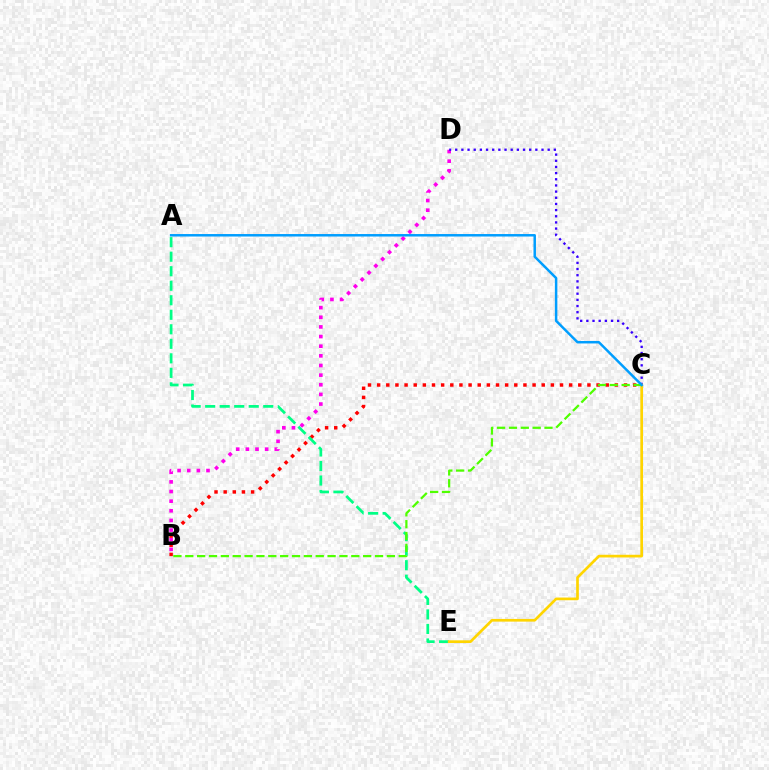{('B', 'D'): [{'color': '#ff00ed', 'line_style': 'dotted', 'thickness': 2.62}], ('B', 'C'): [{'color': '#ff0000', 'line_style': 'dotted', 'thickness': 2.48}, {'color': '#4fff00', 'line_style': 'dashed', 'thickness': 1.61}], ('C', 'D'): [{'color': '#3700ff', 'line_style': 'dotted', 'thickness': 1.67}], ('A', 'E'): [{'color': '#00ff86', 'line_style': 'dashed', 'thickness': 1.97}], ('C', 'E'): [{'color': '#ffd500', 'line_style': 'solid', 'thickness': 1.94}], ('A', 'C'): [{'color': '#009eff', 'line_style': 'solid', 'thickness': 1.79}]}